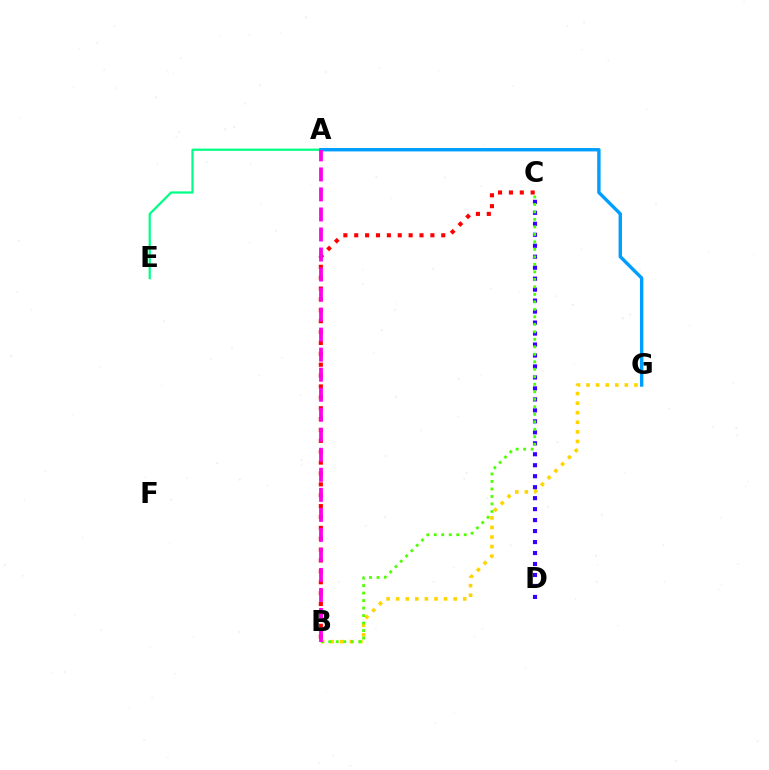{('B', 'G'): [{'color': '#ffd500', 'line_style': 'dotted', 'thickness': 2.6}], ('A', 'E'): [{'color': '#00ff86', 'line_style': 'solid', 'thickness': 1.61}], ('B', 'C'): [{'color': '#ff0000', 'line_style': 'dotted', 'thickness': 2.96}, {'color': '#4fff00', 'line_style': 'dotted', 'thickness': 2.04}], ('C', 'D'): [{'color': '#3700ff', 'line_style': 'dotted', 'thickness': 2.98}], ('A', 'G'): [{'color': '#009eff', 'line_style': 'solid', 'thickness': 2.44}], ('A', 'B'): [{'color': '#ff00ed', 'line_style': 'dashed', 'thickness': 2.72}]}